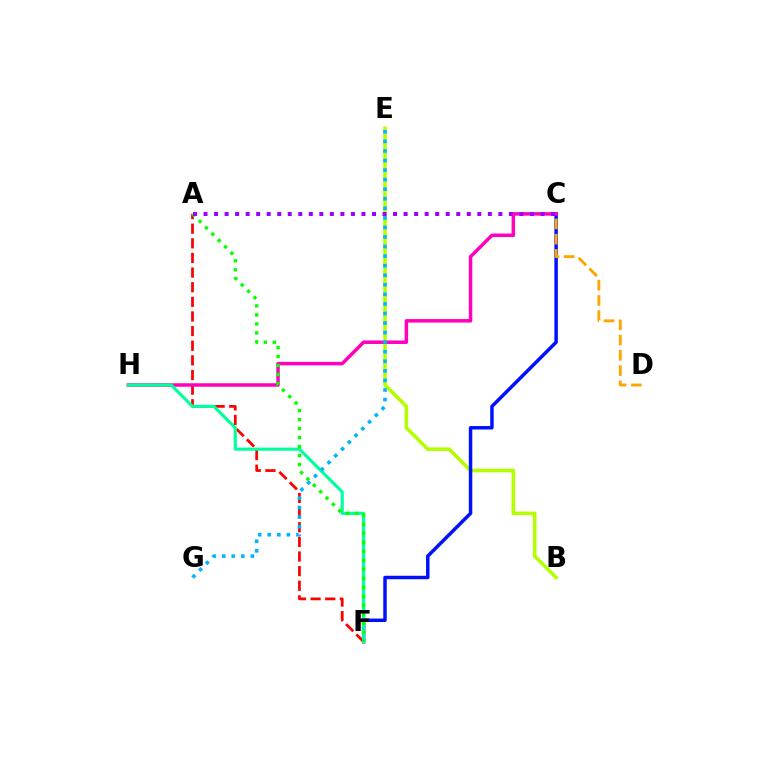{('B', 'E'): [{'color': '#b3ff00', 'line_style': 'solid', 'thickness': 2.57}], ('C', 'F'): [{'color': '#0010ff', 'line_style': 'solid', 'thickness': 2.5}], ('A', 'F'): [{'color': '#ff0000', 'line_style': 'dashed', 'thickness': 1.99}, {'color': '#08ff00', 'line_style': 'dotted', 'thickness': 2.44}], ('C', 'D'): [{'color': '#ffa500', 'line_style': 'dashed', 'thickness': 2.07}], ('C', 'H'): [{'color': '#ff00bd', 'line_style': 'solid', 'thickness': 2.51}], ('F', 'H'): [{'color': '#00ff9d', 'line_style': 'solid', 'thickness': 2.26}], ('A', 'C'): [{'color': '#9b00ff', 'line_style': 'dotted', 'thickness': 2.86}], ('E', 'G'): [{'color': '#00b5ff', 'line_style': 'dotted', 'thickness': 2.6}]}